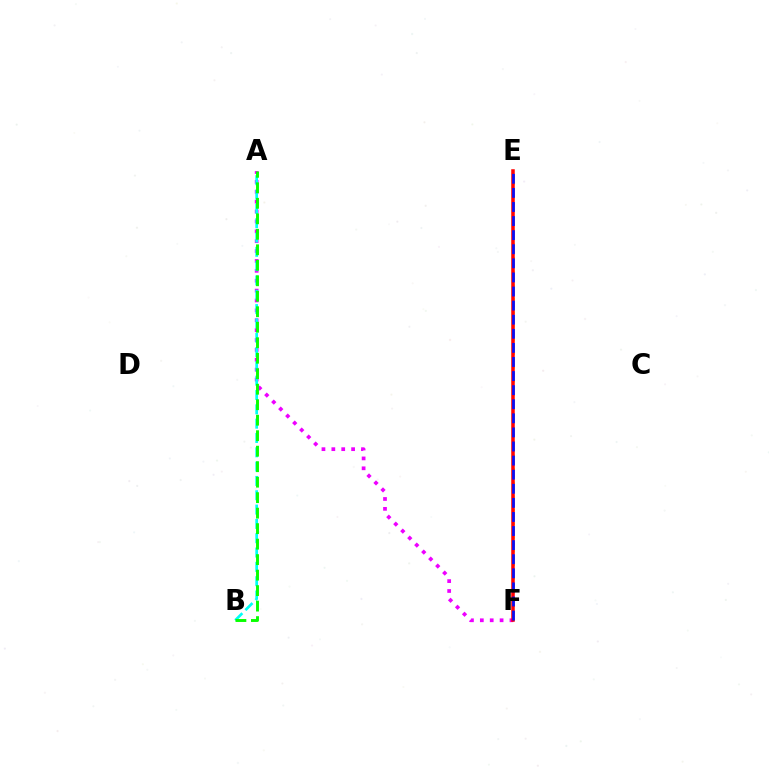{('E', 'F'): [{'color': '#fcf500', 'line_style': 'dotted', 'thickness': 1.85}, {'color': '#ff0000', 'line_style': 'solid', 'thickness': 2.54}, {'color': '#0010ff', 'line_style': 'dashed', 'thickness': 1.91}], ('A', 'F'): [{'color': '#ee00ff', 'line_style': 'dotted', 'thickness': 2.69}], ('A', 'B'): [{'color': '#00fff6', 'line_style': 'dashed', 'thickness': 1.95}, {'color': '#08ff00', 'line_style': 'dashed', 'thickness': 2.1}]}